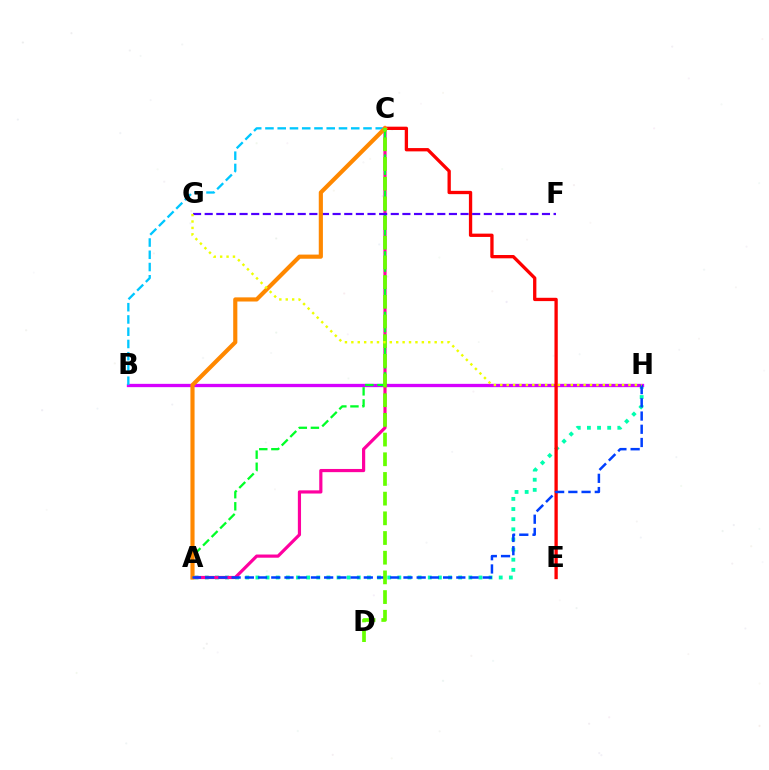{('A', 'H'): [{'color': '#00ffaf', 'line_style': 'dotted', 'thickness': 2.75}, {'color': '#003fff', 'line_style': 'dashed', 'thickness': 1.8}], ('B', 'H'): [{'color': '#d600ff', 'line_style': 'solid', 'thickness': 2.38}], ('B', 'C'): [{'color': '#00c7ff', 'line_style': 'dashed', 'thickness': 1.66}], ('A', 'C'): [{'color': '#ff00a0', 'line_style': 'solid', 'thickness': 2.29}, {'color': '#00ff27', 'line_style': 'dashed', 'thickness': 1.64}, {'color': '#ff8800', 'line_style': 'solid', 'thickness': 2.98}], ('C', 'E'): [{'color': '#ff0000', 'line_style': 'solid', 'thickness': 2.38}], ('F', 'G'): [{'color': '#4f00ff', 'line_style': 'dashed', 'thickness': 1.58}], ('C', 'D'): [{'color': '#66ff00', 'line_style': 'dashed', 'thickness': 2.67}], ('G', 'H'): [{'color': '#eeff00', 'line_style': 'dotted', 'thickness': 1.74}]}